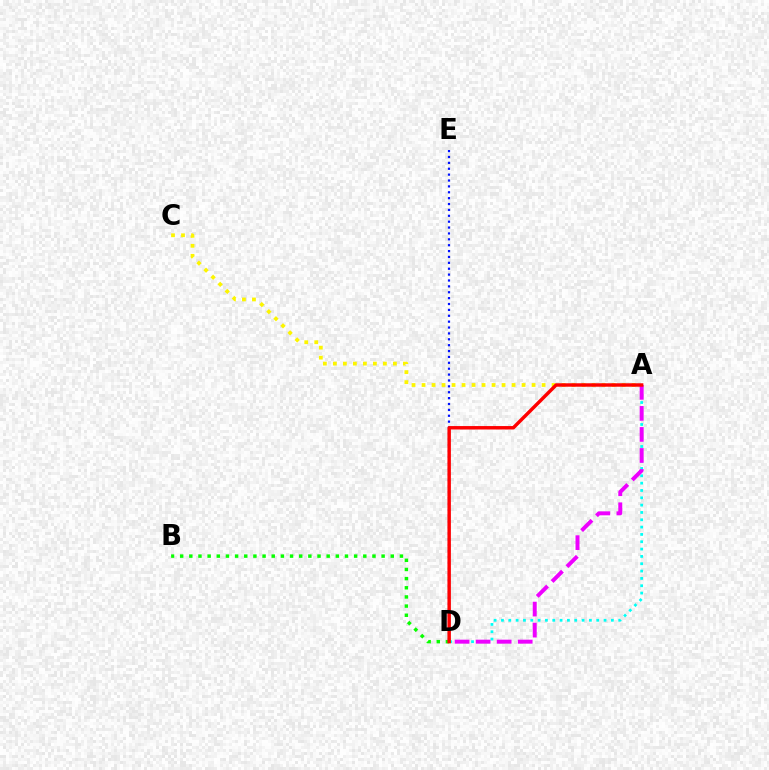{('A', 'D'): [{'color': '#00fff6', 'line_style': 'dotted', 'thickness': 1.99}, {'color': '#ee00ff', 'line_style': 'dashed', 'thickness': 2.86}, {'color': '#ff0000', 'line_style': 'solid', 'thickness': 2.48}], ('A', 'C'): [{'color': '#fcf500', 'line_style': 'dotted', 'thickness': 2.72}], ('B', 'D'): [{'color': '#08ff00', 'line_style': 'dotted', 'thickness': 2.49}], ('D', 'E'): [{'color': '#0010ff', 'line_style': 'dotted', 'thickness': 1.6}]}